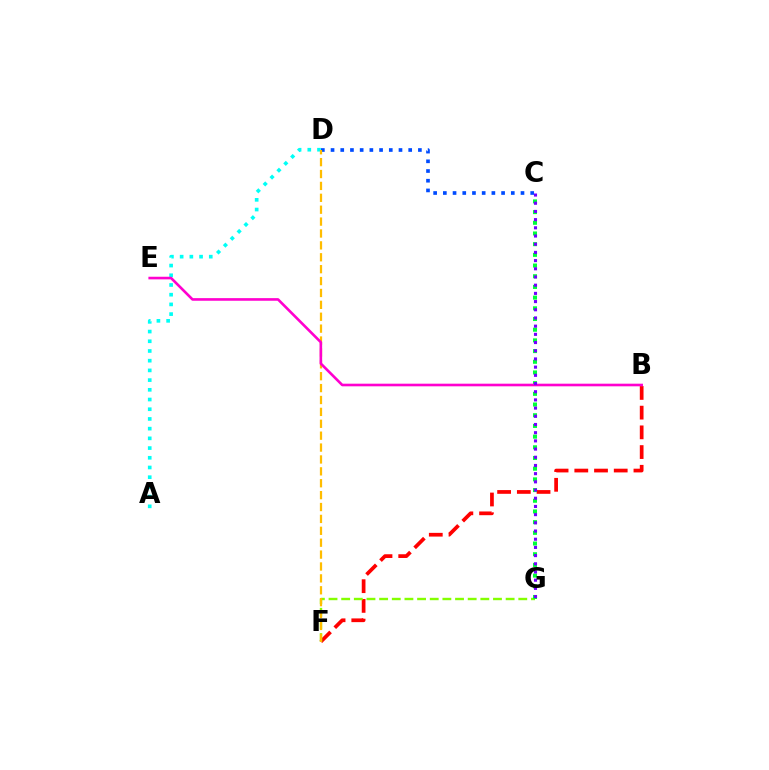{('B', 'F'): [{'color': '#ff0000', 'line_style': 'dashed', 'thickness': 2.68}], ('C', 'D'): [{'color': '#004bff', 'line_style': 'dotted', 'thickness': 2.64}], ('F', 'G'): [{'color': '#84ff00', 'line_style': 'dashed', 'thickness': 1.72}], ('A', 'D'): [{'color': '#00fff6', 'line_style': 'dotted', 'thickness': 2.64}], ('D', 'F'): [{'color': '#ffbd00', 'line_style': 'dashed', 'thickness': 1.62}], ('C', 'G'): [{'color': '#00ff39', 'line_style': 'dotted', 'thickness': 2.9}, {'color': '#7200ff', 'line_style': 'dotted', 'thickness': 2.23}], ('B', 'E'): [{'color': '#ff00cf', 'line_style': 'solid', 'thickness': 1.89}]}